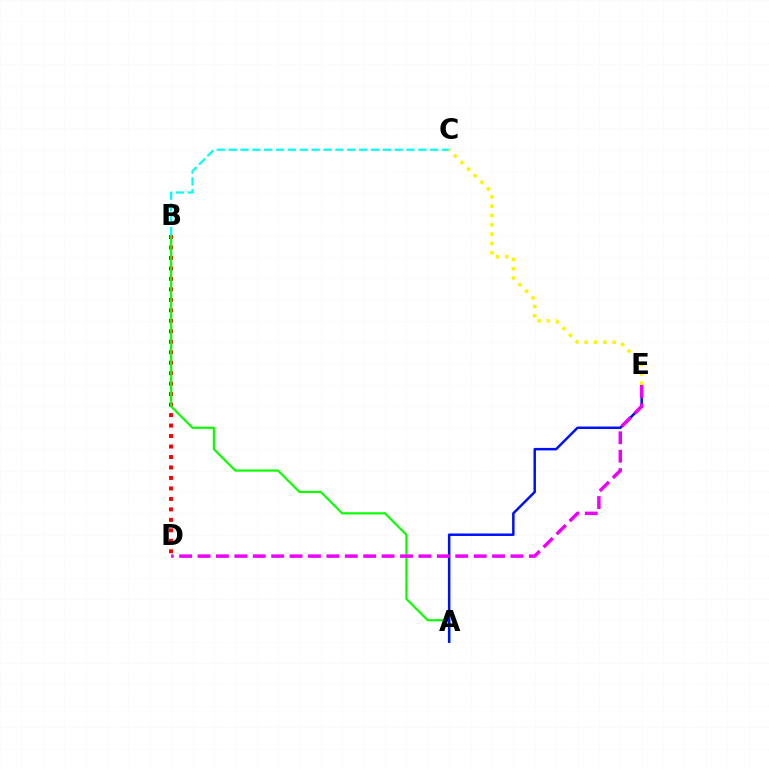{('B', 'D'): [{'color': '#ff0000', 'line_style': 'dotted', 'thickness': 2.85}], ('A', 'B'): [{'color': '#08ff00', 'line_style': 'solid', 'thickness': 1.55}], ('A', 'E'): [{'color': '#0010ff', 'line_style': 'solid', 'thickness': 1.8}], ('B', 'C'): [{'color': '#00fff6', 'line_style': 'dashed', 'thickness': 1.61}], ('D', 'E'): [{'color': '#ee00ff', 'line_style': 'dashed', 'thickness': 2.5}], ('C', 'E'): [{'color': '#fcf500', 'line_style': 'dotted', 'thickness': 2.54}]}